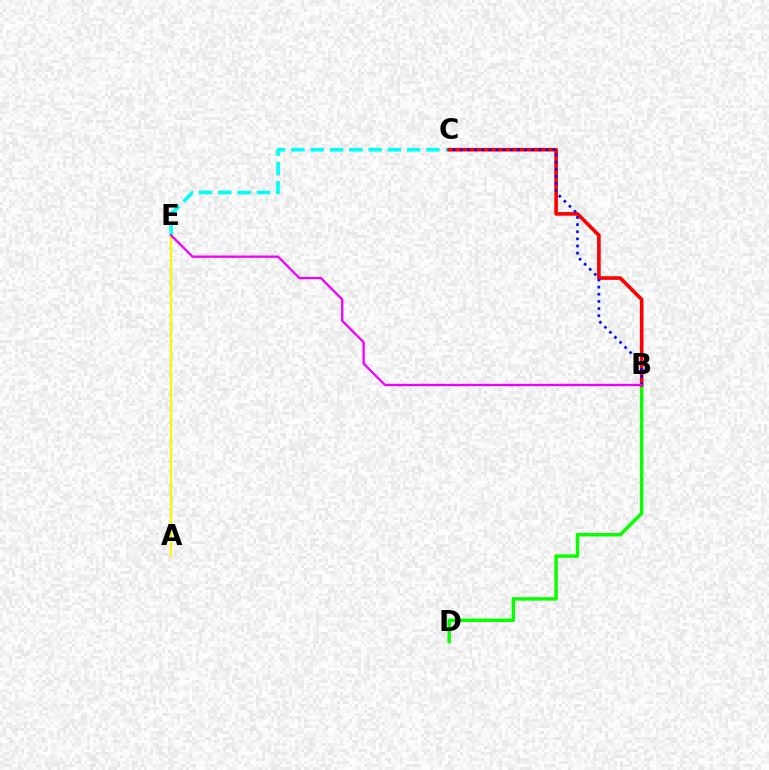{('B', 'D'): [{'color': '#08ff00', 'line_style': 'solid', 'thickness': 2.47}], ('C', 'E'): [{'color': '#00fff6', 'line_style': 'dashed', 'thickness': 2.62}], ('B', 'C'): [{'color': '#ff0000', 'line_style': 'solid', 'thickness': 2.6}, {'color': '#0010ff', 'line_style': 'dotted', 'thickness': 1.94}], ('A', 'E'): [{'color': '#fcf500', 'line_style': 'solid', 'thickness': 1.59}], ('B', 'E'): [{'color': '#ee00ff', 'line_style': 'solid', 'thickness': 1.65}]}